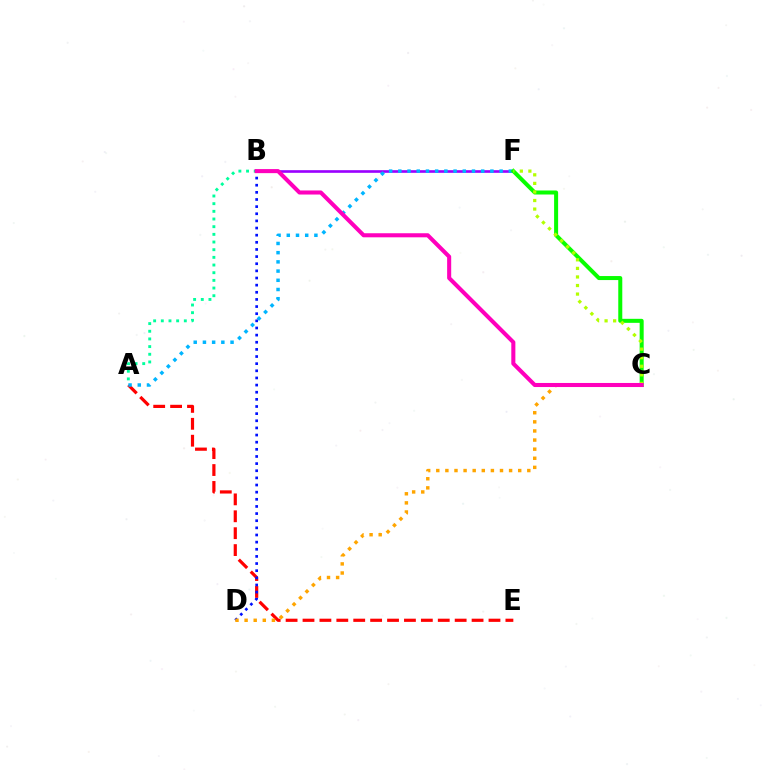{('B', 'F'): [{'color': '#9b00ff', 'line_style': 'solid', 'thickness': 1.9}], ('A', 'B'): [{'color': '#00ff9d', 'line_style': 'dotted', 'thickness': 2.08}], ('A', 'E'): [{'color': '#ff0000', 'line_style': 'dashed', 'thickness': 2.3}], ('A', 'F'): [{'color': '#00b5ff', 'line_style': 'dotted', 'thickness': 2.5}], ('B', 'D'): [{'color': '#0010ff', 'line_style': 'dotted', 'thickness': 1.94}], ('C', 'D'): [{'color': '#ffa500', 'line_style': 'dotted', 'thickness': 2.47}], ('C', 'F'): [{'color': '#08ff00', 'line_style': 'solid', 'thickness': 2.89}, {'color': '#b3ff00', 'line_style': 'dotted', 'thickness': 2.33}], ('B', 'C'): [{'color': '#ff00bd', 'line_style': 'solid', 'thickness': 2.92}]}